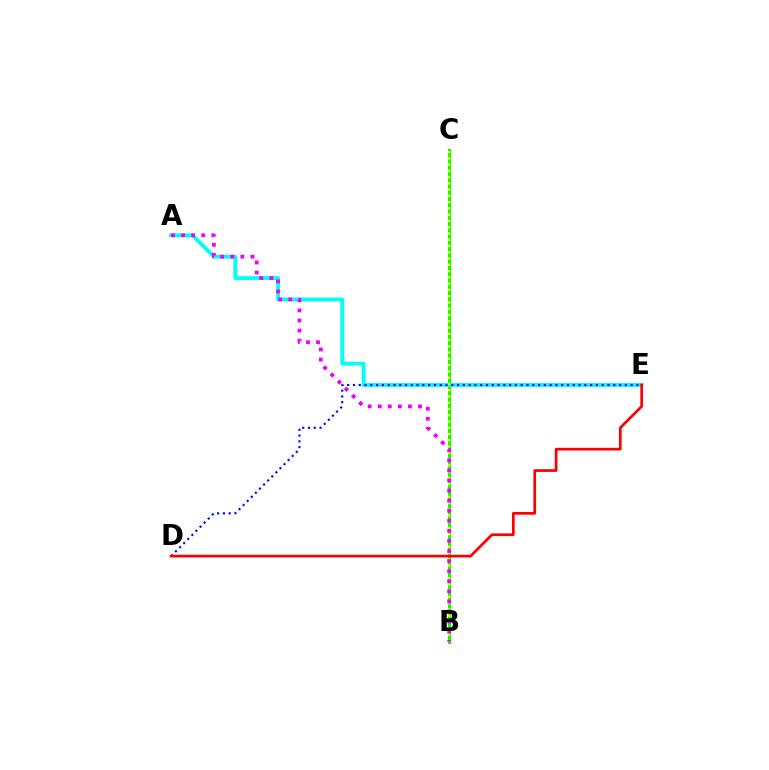{('B', 'C'): [{'color': '#08ff00', 'line_style': 'solid', 'thickness': 2.14}, {'color': '#fcf500', 'line_style': 'dotted', 'thickness': 1.7}], ('A', 'E'): [{'color': '#00fff6', 'line_style': 'solid', 'thickness': 2.74}], ('D', 'E'): [{'color': '#0010ff', 'line_style': 'dotted', 'thickness': 1.57}, {'color': '#ff0000', 'line_style': 'solid', 'thickness': 1.96}], ('A', 'B'): [{'color': '#ee00ff', 'line_style': 'dotted', 'thickness': 2.74}]}